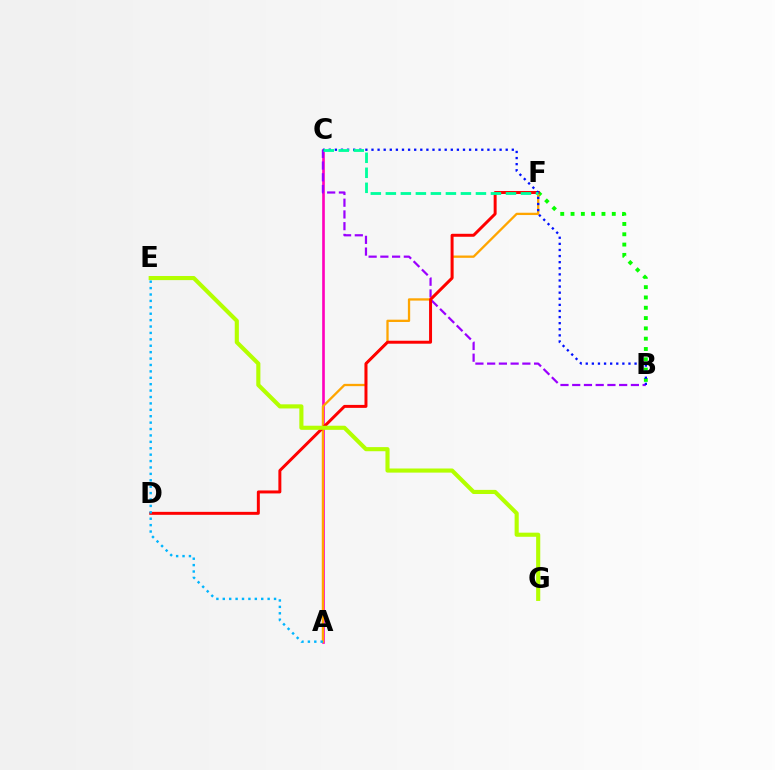{('A', 'C'): [{'color': '#ff00bd', 'line_style': 'solid', 'thickness': 1.91}], ('B', 'F'): [{'color': '#08ff00', 'line_style': 'dotted', 'thickness': 2.8}], ('B', 'C'): [{'color': '#9b00ff', 'line_style': 'dashed', 'thickness': 1.59}, {'color': '#0010ff', 'line_style': 'dotted', 'thickness': 1.66}], ('A', 'F'): [{'color': '#ffa500', 'line_style': 'solid', 'thickness': 1.66}], ('D', 'F'): [{'color': '#ff0000', 'line_style': 'solid', 'thickness': 2.14}], ('E', 'G'): [{'color': '#b3ff00', 'line_style': 'solid', 'thickness': 2.96}], ('A', 'E'): [{'color': '#00b5ff', 'line_style': 'dotted', 'thickness': 1.74}], ('C', 'F'): [{'color': '#00ff9d', 'line_style': 'dashed', 'thickness': 2.04}]}